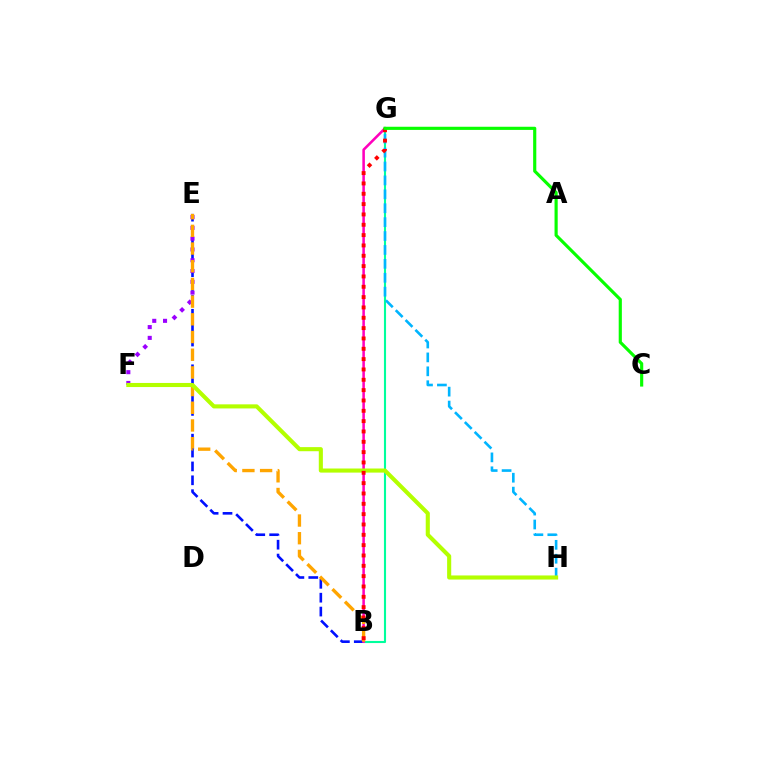{('B', 'E'): [{'color': '#0010ff', 'line_style': 'dashed', 'thickness': 1.89}, {'color': '#ffa500', 'line_style': 'dashed', 'thickness': 2.4}], ('E', 'F'): [{'color': '#9b00ff', 'line_style': 'dotted', 'thickness': 2.93}], ('B', 'G'): [{'color': '#00ff9d', 'line_style': 'solid', 'thickness': 1.52}, {'color': '#ff00bd', 'line_style': 'solid', 'thickness': 1.84}, {'color': '#ff0000', 'line_style': 'dotted', 'thickness': 2.81}], ('G', 'H'): [{'color': '#00b5ff', 'line_style': 'dashed', 'thickness': 1.89}], ('F', 'H'): [{'color': '#b3ff00', 'line_style': 'solid', 'thickness': 2.95}], ('C', 'G'): [{'color': '#08ff00', 'line_style': 'solid', 'thickness': 2.27}]}